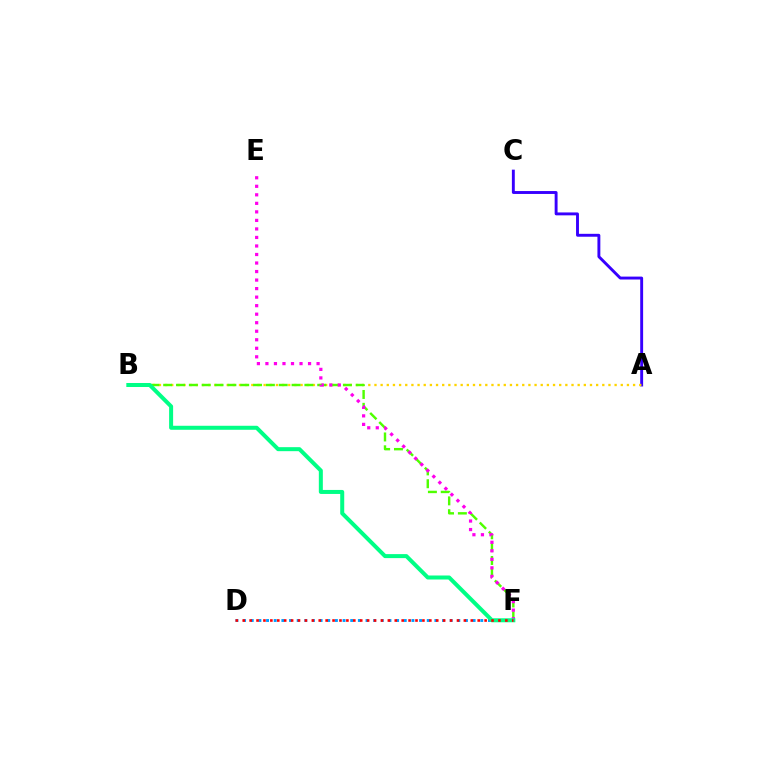{('A', 'C'): [{'color': '#3700ff', 'line_style': 'solid', 'thickness': 2.09}], ('A', 'B'): [{'color': '#ffd500', 'line_style': 'dotted', 'thickness': 1.67}], ('D', 'F'): [{'color': '#009eff', 'line_style': 'dotted', 'thickness': 2.08}, {'color': '#ff0000', 'line_style': 'dotted', 'thickness': 1.88}], ('B', 'F'): [{'color': '#4fff00', 'line_style': 'dashed', 'thickness': 1.74}, {'color': '#00ff86', 'line_style': 'solid', 'thickness': 2.88}], ('E', 'F'): [{'color': '#ff00ed', 'line_style': 'dotted', 'thickness': 2.32}]}